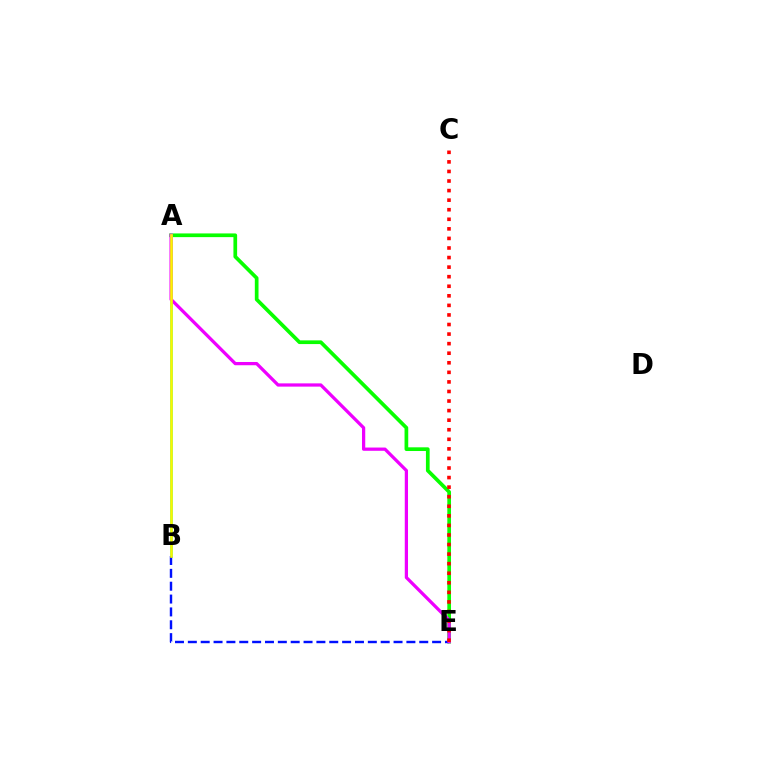{('A', 'B'): [{'color': '#00fff6', 'line_style': 'solid', 'thickness': 2.05}, {'color': '#fcf500', 'line_style': 'solid', 'thickness': 1.9}], ('A', 'E'): [{'color': '#08ff00', 'line_style': 'solid', 'thickness': 2.66}, {'color': '#ee00ff', 'line_style': 'solid', 'thickness': 2.34}], ('B', 'E'): [{'color': '#0010ff', 'line_style': 'dashed', 'thickness': 1.75}], ('C', 'E'): [{'color': '#ff0000', 'line_style': 'dotted', 'thickness': 2.6}]}